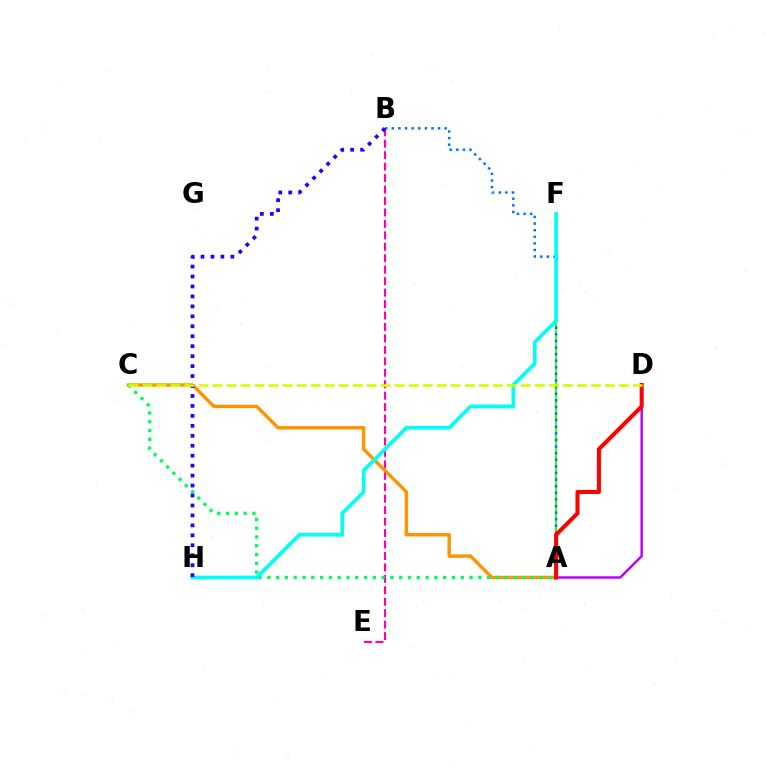{('A', 'F'): [{'color': '#3dff00', 'line_style': 'solid', 'thickness': 1.52}], ('B', 'E'): [{'color': '#ff00ac', 'line_style': 'dashed', 'thickness': 1.56}], ('A', 'C'): [{'color': '#ff9400', 'line_style': 'solid', 'thickness': 2.46}, {'color': '#00ff5c', 'line_style': 'dotted', 'thickness': 2.39}], ('A', 'B'): [{'color': '#0074ff', 'line_style': 'dotted', 'thickness': 1.79}], ('A', 'D'): [{'color': '#b900ff', 'line_style': 'solid', 'thickness': 1.76}, {'color': '#ff0000', 'line_style': 'solid', 'thickness': 2.93}], ('F', 'H'): [{'color': '#00fff6', 'line_style': 'solid', 'thickness': 2.67}], ('B', 'H'): [{'color': '#2500ff', 'line_style': 'dotted', 'thickness': 2.7}], ('C', 'D'): [{'color': '#d1ff00', 'line_style': 'dashed', 'thickness': 1.9}]}